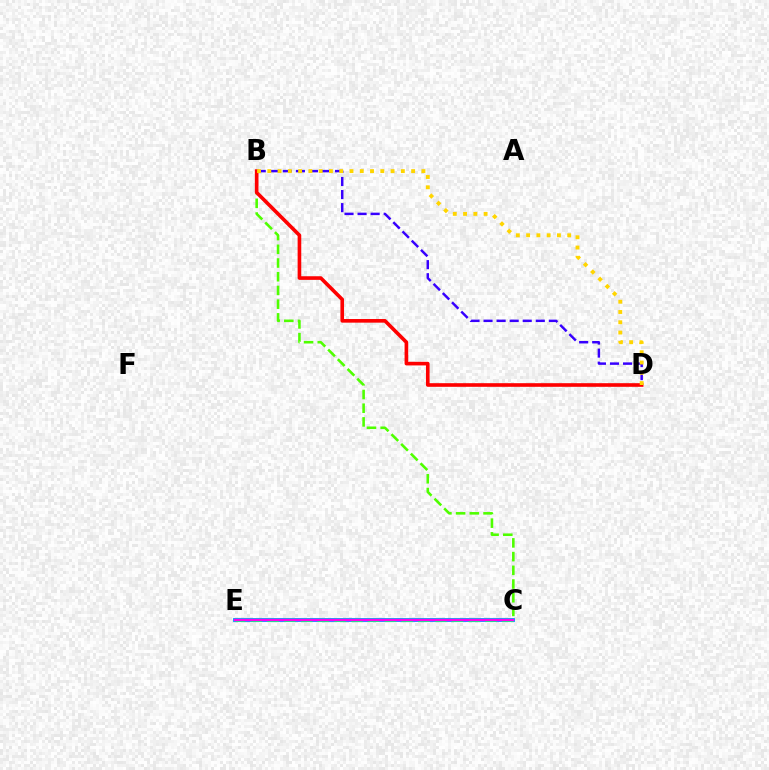{('C', 'E'): [{'color': '#009eff', 'line_style': 'solid', 'thickness': 2.77}, {'color': '#00ff86', 'line_style': 'dashed', 'thickness': 2.28}, {'color': '#ff00ed', 'line_style': 'solid', 'thickness': 1.7}], ('B', 'C'): [{'color': '#4fff00', 'line_style': 'dashed', 'thickness': 1.86}], ('B', 'D'): [{'color': '#3700ff', 'line_style': 'dashed', 'thickness': 1.77}, {'color': '#ff0000', 'line_style': 'solid', 'thickness': 2.61}, {'color': '#ffd500', 'line_style': 'dotted', 'thickness': 2.79}]}